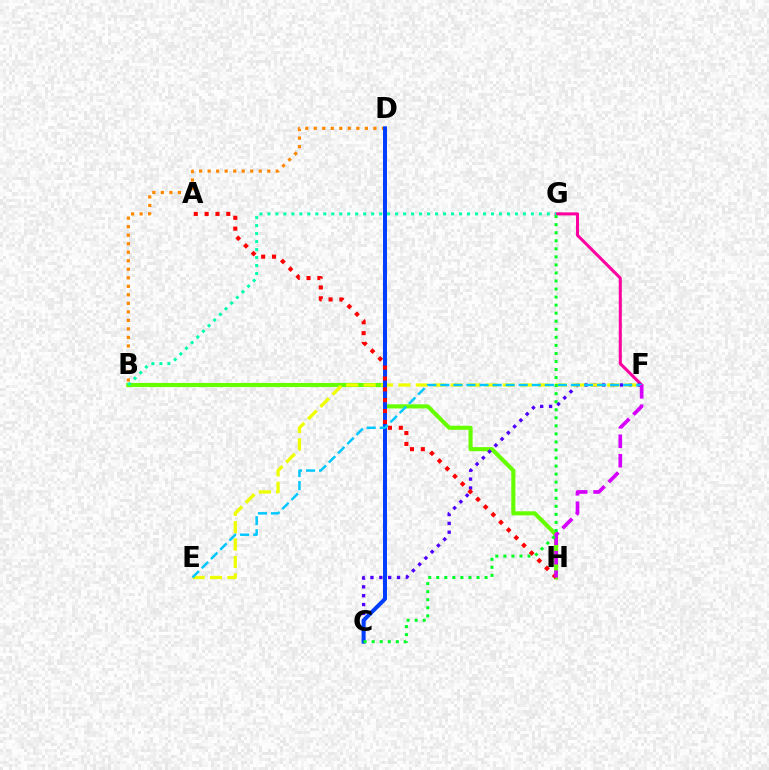{('F', 'G'): [{'color': '#ff00a0', 'line_style': 'solid', 'thickness': 2.2}], ('B', 'H'): [{'color': '#66ff00', 'line_style': 'solid', 'thickness': 2.96}], ('B', 'G'): [{'color': '#00ffaf', 'line_style': 'dotted', 'thickness': 2.17}], ('B', 'D'): [{'color': '#ff8800', 'line_style': 'dotted', 'thickness': 2.32}], ('C', 'F'): [{'color': '#4f00ff', 'line_style': 'dotted', 'thickness': 2.41}], ('E', 'F'): [{'color': '#eeff00', 'line_style': 'dashed', 'thickness': 2.37}, {'color': '#00c7ff', 'line_style': 'dashed', 'thickness': 1.77}], ('C', 'D'): [{'color': '#003fff', 'line_style': 'solid', 'thickness': 2.88}], ('A', 'H'): [{'color': '#ff0000', 'line_style': 'dotted', 'thickness': 2.95}], ('F', 'H'): [{'color': '#d600ff', 'line_style': 'dashed', 'thickness': 2.64}], ('C', 'G'): [{'color': '#00ff27', 'line_style': 'dotted', 'thickness': 2.19}]}